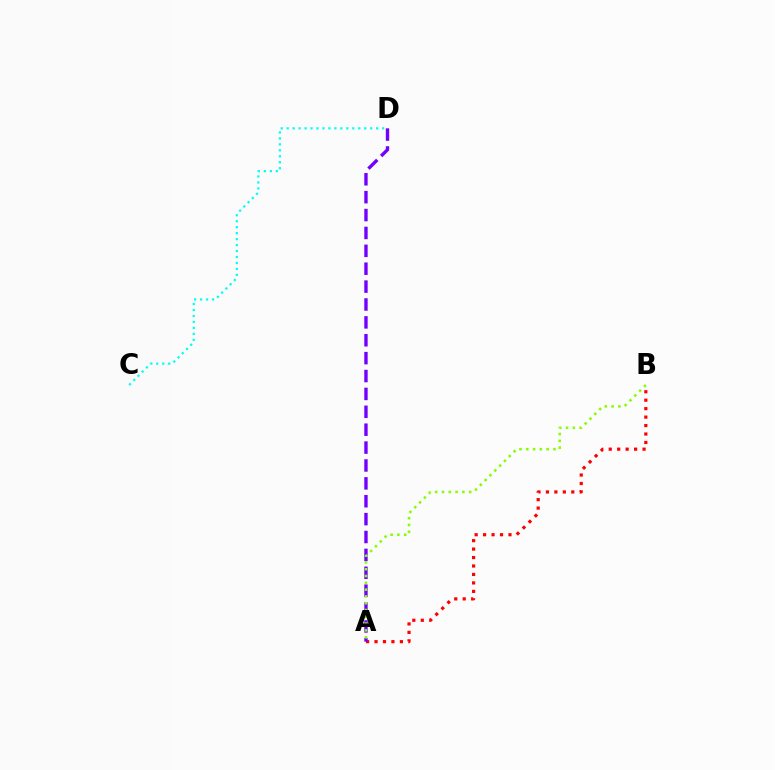{('A', 'B'): [{'color': '#ff0000', 'line_style': 'dotted', 'thickness': 2.3}, {'color': '#84ff00', 'line_style': 'dotted', 'thickness': 1.85}], ('A', 'D'): [{'color': '#7200ff', 'line_style': 'dashed', 'thickness': 2.43}], ('C', 'D'): [{'color': '#00fff6', 'line_style': 'dotted', 'thickness': 1.62}]}